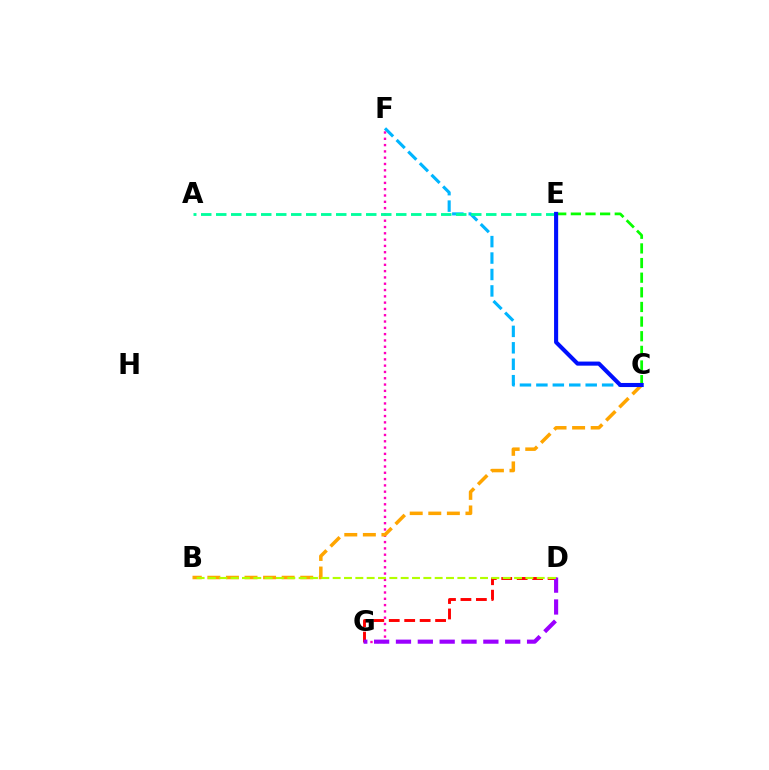{('D', 'G'): [{'color': '#ff0000', 'line_style': 'dashed', 'thickness': 2.1}, {'color': '#9b00ff', 'line_style': 'dashed', 'thickness': 2.97}], ('C', 'F'): [{'color': '#00b5ff', 'line_style': 'dashed', 'thickness': 2.23}], ('F', 'G'): [{'color': '#ff00bd', 'line_style': 'dotted', 'thickness': 1.71}], ('A', 'E'): [{'color': '#00ff9d', 'line_style': 'dashed', 'thickness': 2.04}], ('B', 'C'): [{'color': '#ffa500', 'line_style': 'dashed', 'thickness': 2.52}], ('C', 'E'): [{'color': '#08ff00', 'line_style': 'dashed', 'thickness': 1.99}, {'color': '#0010ff', 'line_style': 'solid', 'thickness': 2.94}], ('B', 'D'): [{'color': '#b3ff00', 'line_style': 'dashed', 'thickness': 1.54}]}